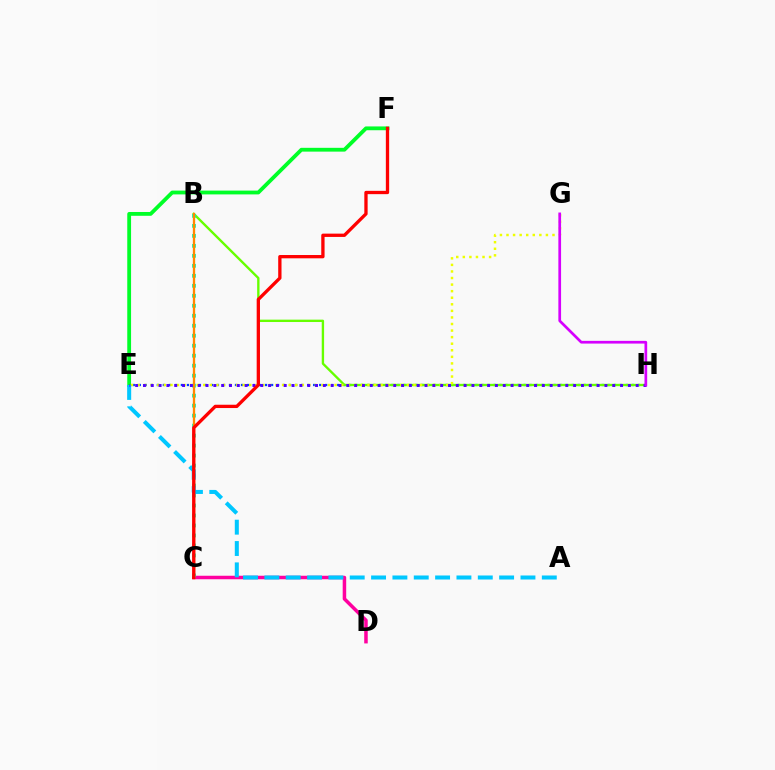{('E', 'H'): [{'color': '#003fff', 'line_style': 'dotted', 'thickness': 1.63}, {'color': '#4f00ff', 'line_style': 'dotted', 'thickness': 2.13}], ('B', 'H'): [{'color': '#66ff00', 'line_style': 'solid', 'thickness': 1.7}], ('E', 'F'): [{'color': '#00ff27', 'line_style': 'solid', 'thickness': 2.74}], ('C', 'D'): [{'color': '#ff00a0', 'line_style': 'solid', 'thickness': 2.52}], ('B', 'C'): [{'color': '#00ffaf', 'line_style': 'dotted', 'thickness': 2.71}, {'color': '#ff8800', 'line_style': 'solid', 'thickness': 1.66}], ('E', 'G'): [{'color': '#eeff00', 'line_style': 'dotted', 'thickness': 1.78}], ('A', 'E'): [{'color': '#00c7ff', 'line_style': 'dashed', 'thickness': 2.9}], ('C', 'F'): [{'color': '#ff0000', 'line_style': 'solid', 'thickness': 2.38}], ('G', 'H'): [{'color': '#d600ff', 'line_style': 'solid', 'thickness': 1.95}]}